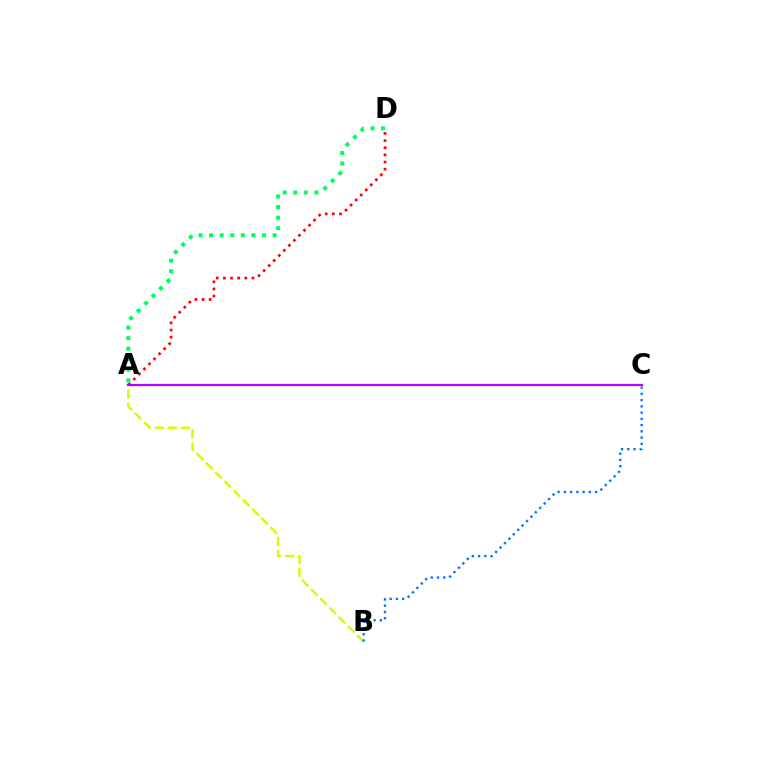{('A', 'B'): [{'color': '#d1ff00', 'line_style': 'dashed', 'thickness': 1.77}], ('A', 'D'): [{'color': '#ff0000', 'line_style': 'dotted', 'thickness': 1.94}, {'color': '#00ff5c', 'line_style': 'dotted', 'thickness': 2.87}], ('B', 'C'): [{'color': '#0074ff', 'line_style': 'dotted', 'thickness': 1.7}], ('A', 'C'): [{'color': '#b900ff', 'line_style': 'solid', 'thickness': 1.6}]}